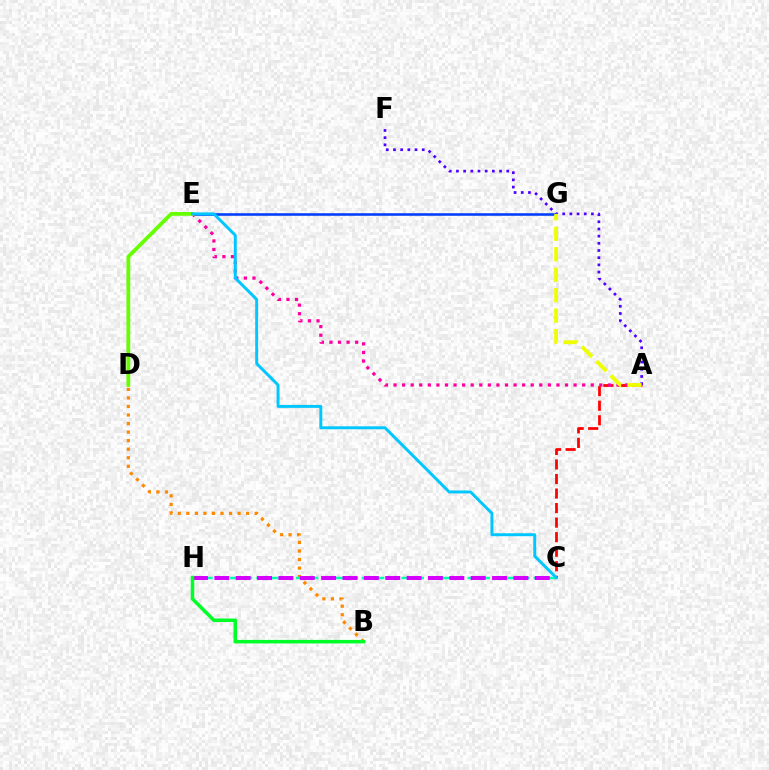{('B', 'D'): [{'color': '#ff8800', 'line_style': 'dotted', 'thickness': 2.32}], ('C', 'H'): [{'color': '#00ffaf', 'line_style': 'dashed', 'thickness': 1.79}, {'color': '#d600ff', 'line_style': 'dashed', 'thickness': 2.9}], ('A', 'C'): [{'color': '#ff0000', 'line_style': 'dashed', 'thickness': 1.97}], ('E', 'G'): [{'color': '#003fff', 'line_style': 'solid', 'thickness': 1.86}], ('A', 'F'): [{'color': '#4f00ff', 'line_style': 'dotted', 'thickness': 1.95}], ('A', 'E'): [{'color': '#ff00a0', 'line_style': 'dotted', 'thickness': 2.33}], ('B', 'H'): [{'color': '#00ff27', 'line_style': 'solid', 'thickness': 2.53}], ('A', 'G'): [{'color': '#eeff00', 'line_style': 'dashed', 'thickness': 2.78}], ('D', 'E'): [{'color': '#66ff00', 'line_style': 'solid', 'thickness': 2.72}], ('C', 'E'): [{'color': '#00c7ff', 'line_style': 'solid', 'thickness': 2.13}]}